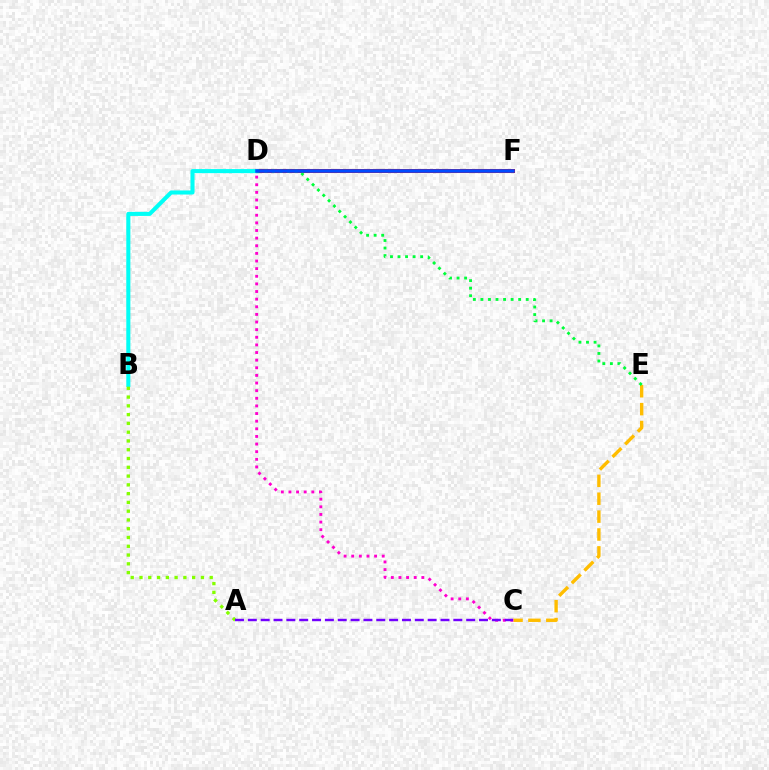{('D', 'F'): [{'color': '#ff0000', 'line_style': 'solid', 'thickness': 2.92}, {'color': '#004bff', 'line_style': 'solid', 'thickness': 2.52}], ('B', 'D'): [{'color': '#00fff6', 'line_style': 'solid', 'thickness': 2.93}], ('C', 'E'): [{'color': '#ffbd00', 'line_style': 'dashed', 'thickness': 2.43}], ('D', 'E'): [{'color': '#00ff39', 'line_style': 'dotted', 'thickness': 2.05}], ('C', 'D'): [{'color': '#ff00cf', 'line_style': 'dotted', 'thickness': 2.07}], ('A', 'B'): [{'color': '#84ff00', 'line_style': 'dotted', 'thickness': 2.38}], ('A', 'C'): [{'color': '#7200ff', 'line_style': 'dashed', 'thickness': 1.74}]}